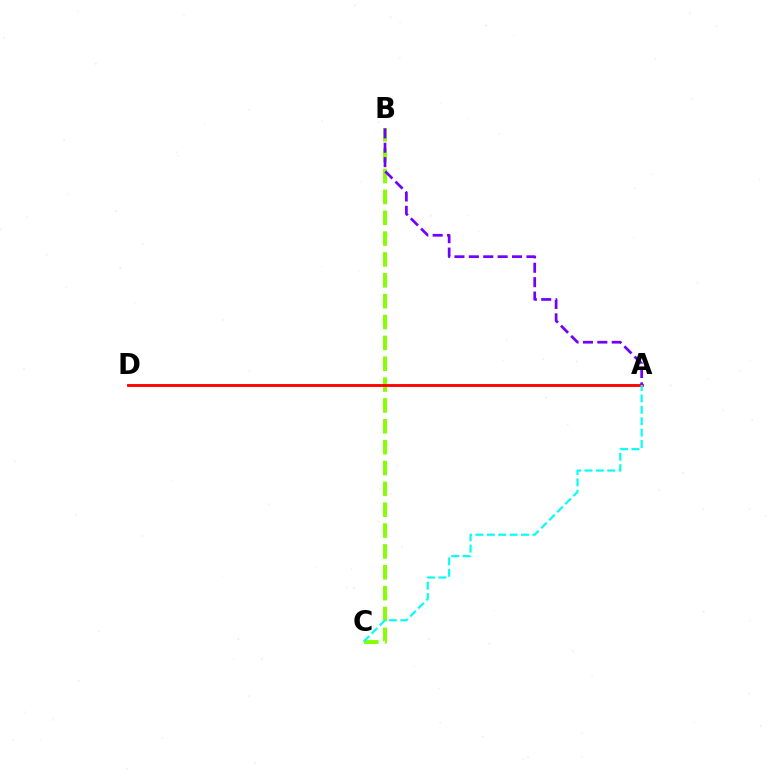{('B', 'C'): [{'color': '#84ff00', 'line_style': 'dashed', 'thickness': 2.83}], ('A', 'D'): [{'color': '#ff0000', 'line_style': 'solid', 'thickness': 2.05}], ('A', 'C'): [{'color': '#00fff6', 'line_style': 'dashed', 'thickness': 1.55}], ('A', 'B'): [{'color': '#7200ff', 'line_style': 'dashed', 'thickness': 1.96}]}